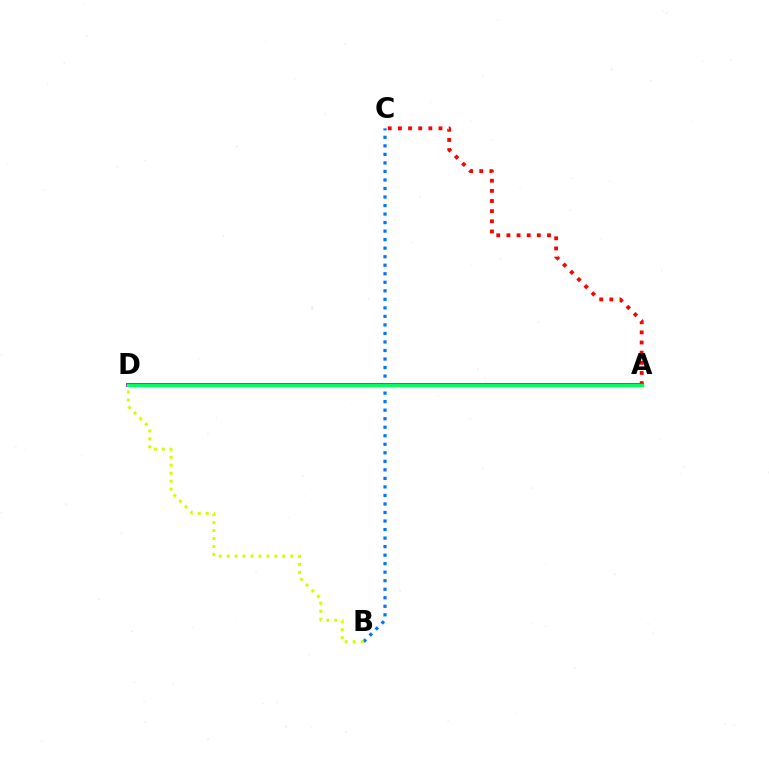{('A', 'D'): [{'color': '#b900ff', 'line_style': 'solid', 'thickness': 2.78}, {'color': '#00ff5c', 'line_style': 'solid', 'thickness': 2.43}], ('B', 'C'): [{'color': '#0074ff', 'line_style': 'dotted', 'thickness': 2.32}], ('A', 'C'): [{'color': '#ff0000', 'line_style': 'dotted', 'thickness': 2.76}], ('B', 'D'): [{'color': '#d1ff00', 'line_style': 'dotted', 'thickness': 2.16}]}